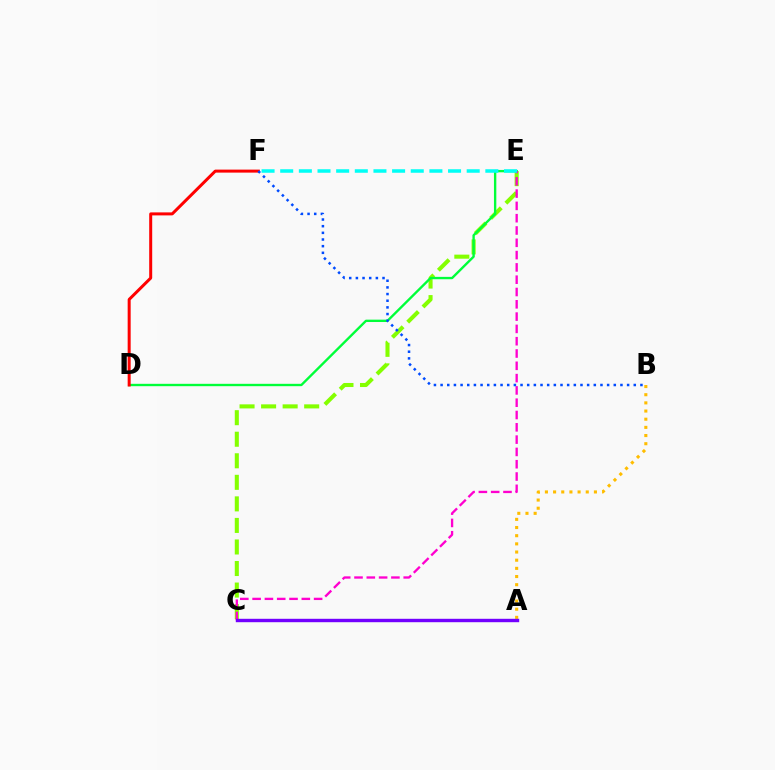{('C', 'E'): [{'color': '#84ff00', 'line_style': 'dashed', 'thickness': 2.93}, {'color': '#ff00cf', 'line_style': 'dashed', 'thickness': 1.67}], ('D', 'E'): [{'color': '#00ff39', 'line_style': 'solid', 'thickness': 1.7}], ('A', 'B'): [{'color': '#ffbd00', 'line_style': 'dotted', 'thickness': 2.22}], ('D', 'F'): [{'color': '#ff0000', 'line_style': 'solid', 'thickness': 2.16}], ('A', 'C'): [{'color': '#7200ff', 'line_style': 'solid', 'thickness': 2.45}], ('E', 'F'): [{'color': '#00fff6', 'line_style': 'dashed', 'thickness': 2.53}], ('B', 'F'): [{'color': '#004bff', 'line_style': 'dotted', 'thickness': 1.81}]}